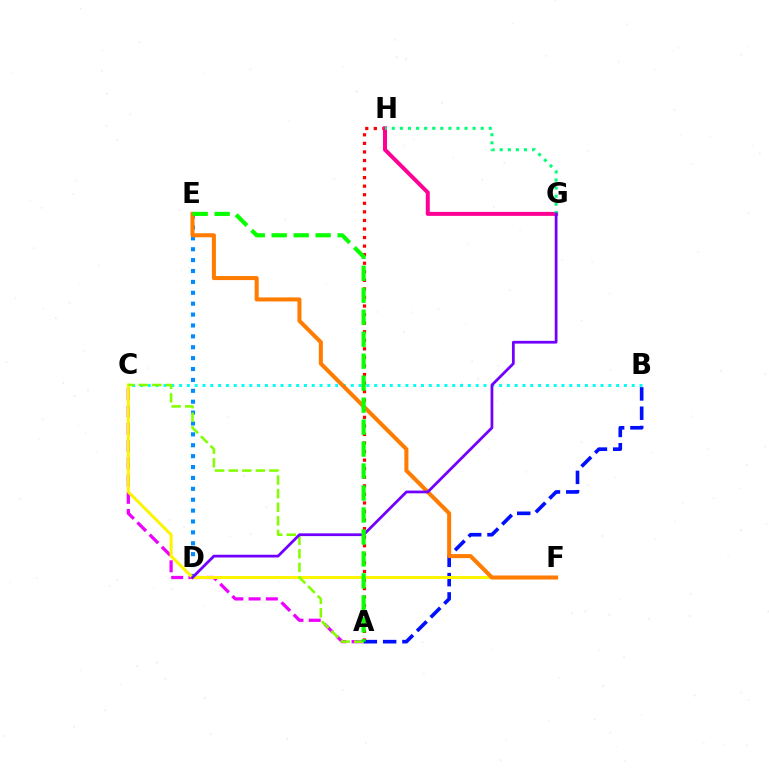{('B', 'C'): [{'color': '#00fff6', 'line_style': 'dotted', 'thickness': 2.12}], ('D', 'E'): [{'color': '#008cff', 'line_style': 'dotted', 'thickness': 2.96}], ('A', 'H'): [{'color': '#ff0000', 'line_style': 'dotted', 'thickness': 2.33}], ('A', 'C'): [{'color': '#ee00ff', 'line_style': 'dashed', 'thickness': 2.34}, {'color': '#84ff00', 'line_style': 'dashed', 'thickness': 1.85}], ('A', 'B'): [{'color': '#0010ff', 'line_style': 'dashed', 'thickness': 2.62}], ('C', 'F'): [{'color': '#fcf500', 'line_style': 'solid', 'thickness': 2.15}], ('G', 'H'): [{'color': '#ff0094', 'line_style': 'solid', 'thickness': 2.86}, {'color': '#00ff74', 'line_style': 'dotted', 'thickness': 2.2}], ('E', 'F'): [{'color': '#ff7c00', 'line_style': 'solid', 'thickness': 2.91}], ('D', 'G'): [{'color': '#7200ff', 'line_style': 'solid', 'thickness': 1.99}], ('A', 'E'): [{'color': '#08ff00', 'line_style': 'dashed', 'thickness': 2.99}]}